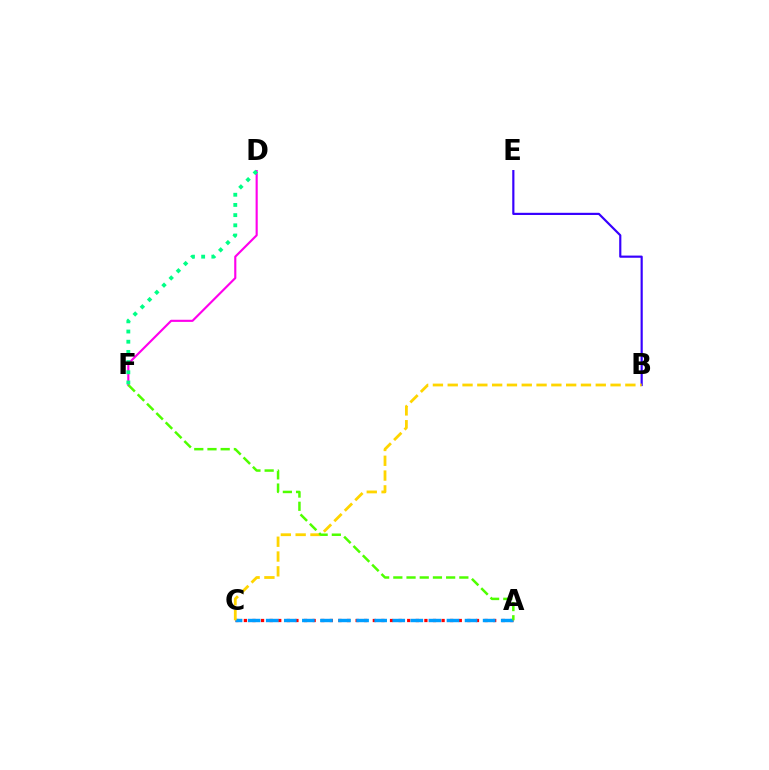{('A', 'C'): [{'color': '#ff0000', 'line_style': 'dotted', 'thickness': 2.34}, {'color': '#009eff', 'line_style': 'dashed', 'thickness': 2.46}], ('D', 'F'): [{'color': '#ff00ed', 'line_style': 'solid', 'thickness': 1.54}, {'color': '#00ff86', 'line_style': 'dotted', 'thickness': 2.77}], ('B', 'E'): [{'color': '#3700ff', 'line_style': 'solid', 'thickness': 1.57}], ('B', 'C'): [{'color': '#ffd500', 'line_style': 'dashed', 'thickness': 2.01}], ('A', 'F'): [{'color': '#4fff00', 'line_style': 'dashed', 'thickness': 1.79}]}